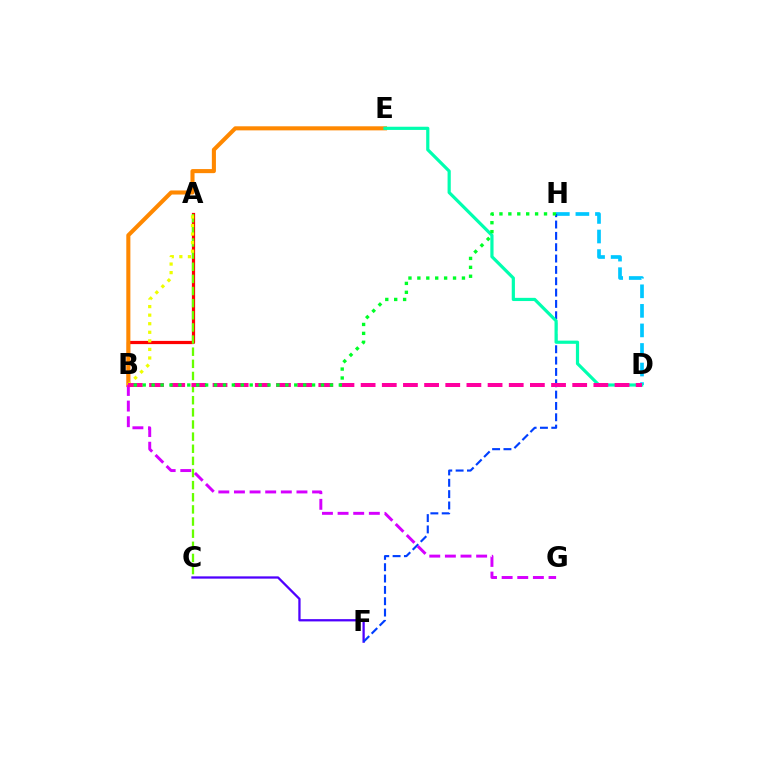{('A', 'B'): [{'color': '#ff0000', 'line_style': 'solid', 'thickness': 2.32}, {'color': '#eeff00', 'line_style': 'dotted', 'thickness': 2.33}], ('B', 'E'): [{'color': '#ff8800', 'line_style': 'solid', 'thickness': 2.93}], ('D', 'H'): [{'color': '#00c7ff', 'line_style': 'dashed', 'thickness': 2.66}], ('C', 'F'): [{'color': '#4f00ff', 'line_style': 'solid', 'thickness': 1.64}], ('F', 'H'): [{'color': '#003fff', 'line_style': 'dashed', 'thickness': 1.54}], ('A', 'C'): [{'color': '#66ff00', 'line_style': 'dashed', 'thickness': 1.65}], ('D', 'E'): [{'color': '#00ffaf', 'line_style': 'solid', 'thickness': 2.3}], ('B', 'G'): [{'color': '#d600ff', 'line_style': 'dashed', 'thickness': 2.12}], ('B', 'D'): [{'color': '#ff00a0', 'line_style': 'dashed', 'thickness': 2.87}], ('B', 'H'): [{'color': '#00ff27', 'line_style': 'dotted', 'thickness': 2.42}]}